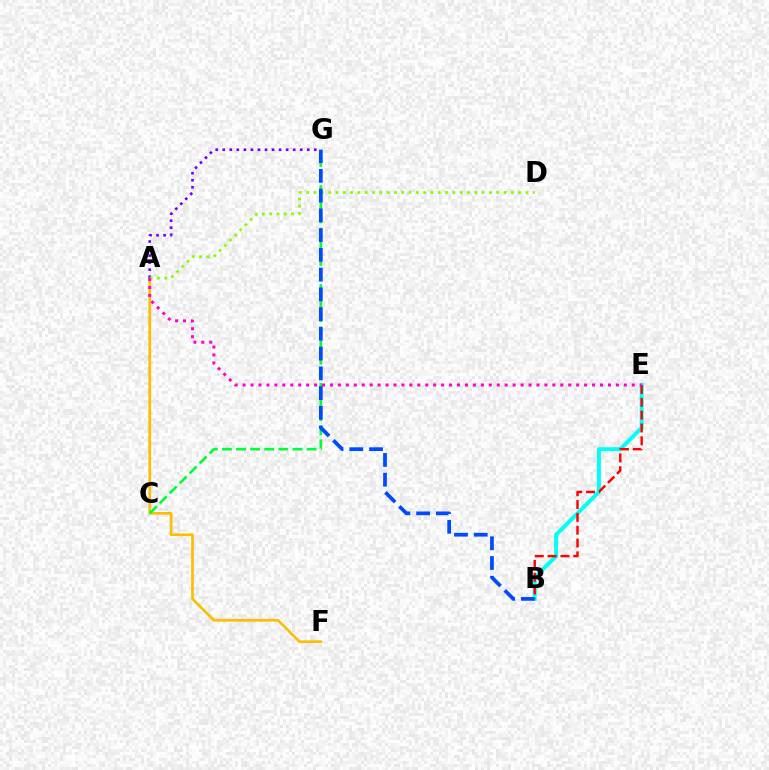{('B', 'E'): [{'color': '#00fff6', 'line_style': 'solid', 'thickness': 2.84}, {'color': '#ff0000', 'line_style': 'dashed', 'thickness': 1.74}], ('A', 'F'): [{'color': '#ffbd00', 'line_style': 'solid', 'thickness': 1.92}], ('A', 'G'): [{'color': '#7200ff', 'line_style': 'dotted', 'thickness': 1.91}], ('C', 'G'): [{'color': '#00ff39', 'line_style': 'dashed', 'thickness': 1.92}], ('A', 'D'): [{'color': '#84ff00', 'line_style': 'dotted', 'thickness': 1.99}], ('A', 'E'): [{'color': '#ff00cf', 'line_style': 'dotted', 'thickness': 2.16}], ('B', 'G'): [{'color': '#004bff', 'line_style': 'dashed', 'thickness': 2.68}]}